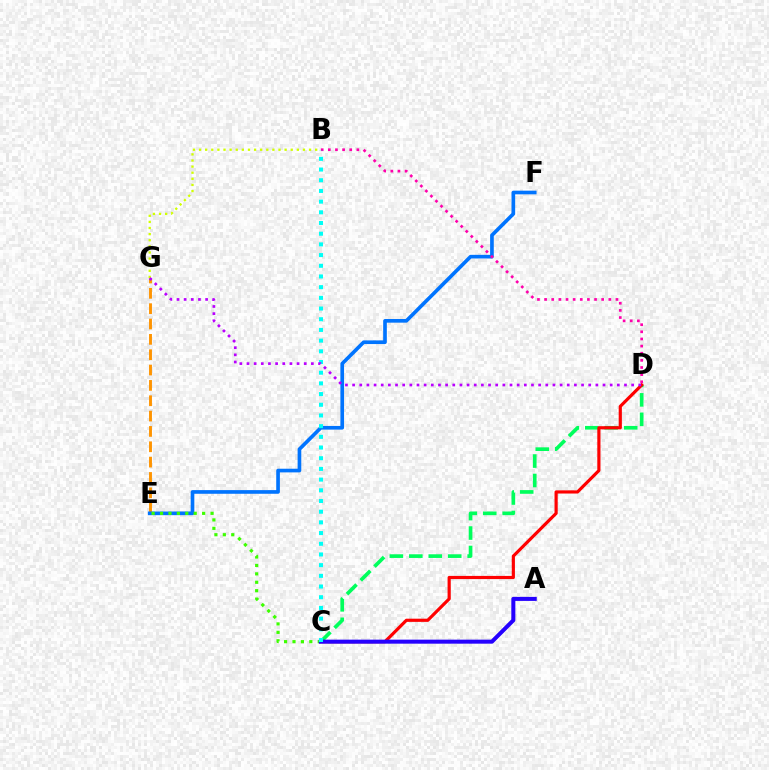{('E', 'G'): [{'color': '#ff9400', 'line_style': 'dashed', 'thickness': 2.08}], ('E', 'F'): [{'color': '#0074ff', 'line_style': 'solid', 'thickness': 2.63}], ('C', 'E'): [{'color': '#3dff00', 'line_style': 'dotted', 'thickness': 2.29}], ('C', 'D'): [{'color': '#00ff5c', 'line_style': 'dashed', 'thickness': 2.64}, {'color': '#ff0000', 'line_style': 'solid', 'thickness': 2.29}], ('B', 'D'): [{'color': '#ff00ac', 'line_style': 'dotted', 'thickness': 1.94}], ('B', 'G'): [{'color': '#d1ff00', 'line_style': 'dotted', 'thickness': 1.66}], ('A', 'C'): [{'color': '#2500ff', 'line_style': 'solid', 'thickness': 2.9}], ('B', 'C'): [{'color': '#00fff6', 'line_style': 'dotted', 'thickness': 2.9}], ('D', 'G'): [{'color': '#b900ff', 'line_style': 'dotted', 'thickness': 1.94}]}